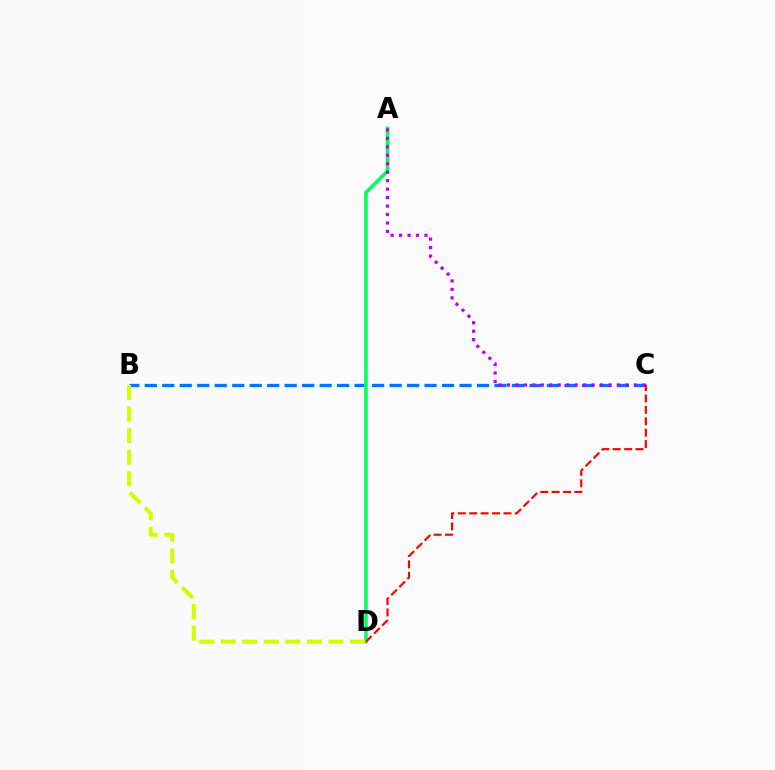{('B', 'C'): [{'color': '#0074ff', 'line_style': 'dashed', 'thickness': 2.38}], ('A', 'D'): [{'color': '#00ff5c', 'line_style': 'solid', 'thickness': 2.53}], ('B', 'D'): [{'color': '#d1ff00', 'line_style': 'dashed', 'thickness': 2.93}], ('A', 'C'): [{'color': '#b900ff', 'line_style': 'dotted', 'thickness': 2.3}], ('C', 'D'): [{'color': '#ff0000', 'line_style': 'dashed', 'thickness': 1.55}]}